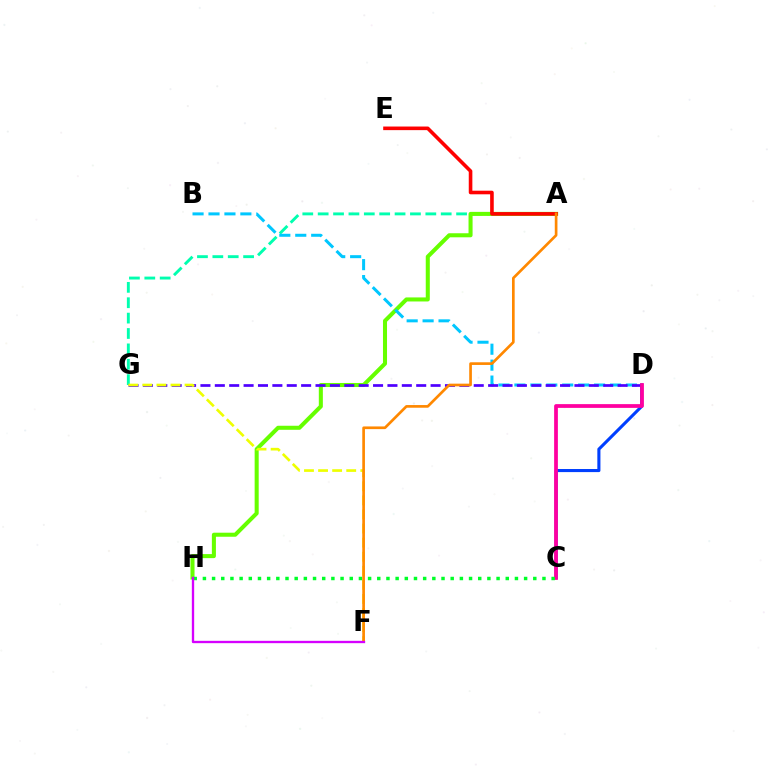{('A', 'G'): [{'color': '#00ffaf', 'line_style': 'dashed', 'thickness': 2.09}], ('A', 'H'): [{'color': '#66ff00', 'line_style': 'solid', 'thickness': 2.91}], ('B', 'D'): [{'color': '#00c7ff', 'line_style': 'dashed', 'thickness': 2.17}], ('D', 'G'): [{'color': '#4f00ff', 'line_style': 'dashed', 'thickness': 1.95}], ('C', 'D'): [{'color': '#003fff', 'line_style': 'solid', 'thickness': 2.22}, {'color': '#ff00a0', 'line_style': 'solid', 'thickness': 2.7}], ('F', 'G'): [{'color': '#eeff00', 'line_style': 'dashed', 'thickness': 1.91}], ('C', 'H'): [{'color': '#00ff27', 'line_style': 'dotted', 'thickness': 2.49}], ('A', 'E'): [{'color': '#ff0000', 'line_style': 'solid', 'thickness': 2.59}], ('A', 'F'): [{'color': '#ff8800', 'line_style': 'solid', 'thickness': 1.93}], ('F', 'H'): [{'color': '#d600ff', 'line_style': 'solid', 'thickness': 1.68}]}